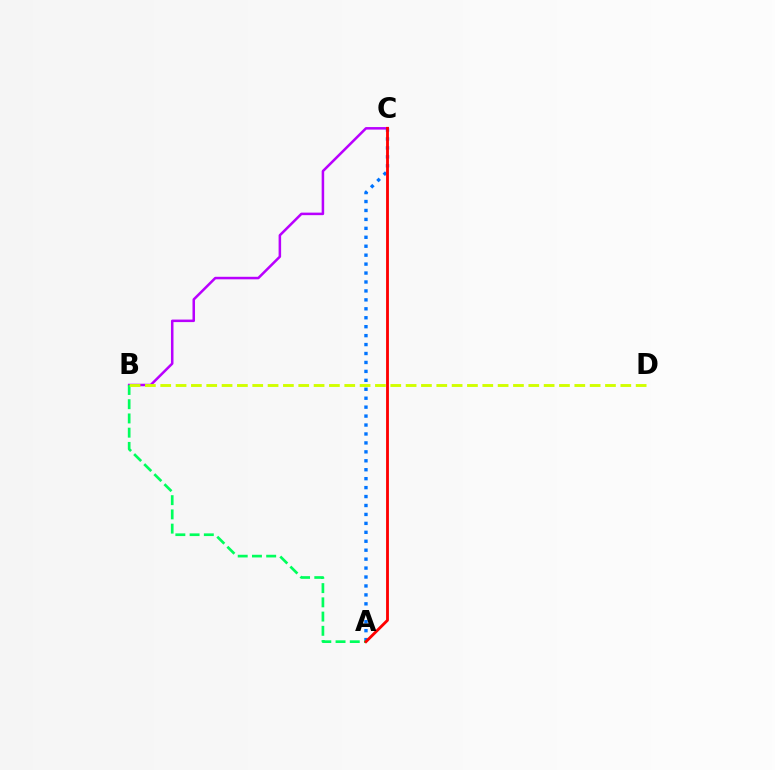{('B', 'C'): [{'color': '#b900ff', 'line_style': 'solid', 'thickness': 1.82}], ('A', 'C'): [{'color': '#0074ff', 'line_style': 'dotted', 'thickness': 2.43}, {'color': '#ff0000', 'line_style': 'solid', 'thickness': 2.05}], ('A', 'B'): [{'color': '#00ff5c', 'line_style': 'dashed', 'thickness': 1.93}], ('B', 'D'): [{'color': '#d1ff00', 'line_style': 'dashed', 'thickness': 2.08}]}